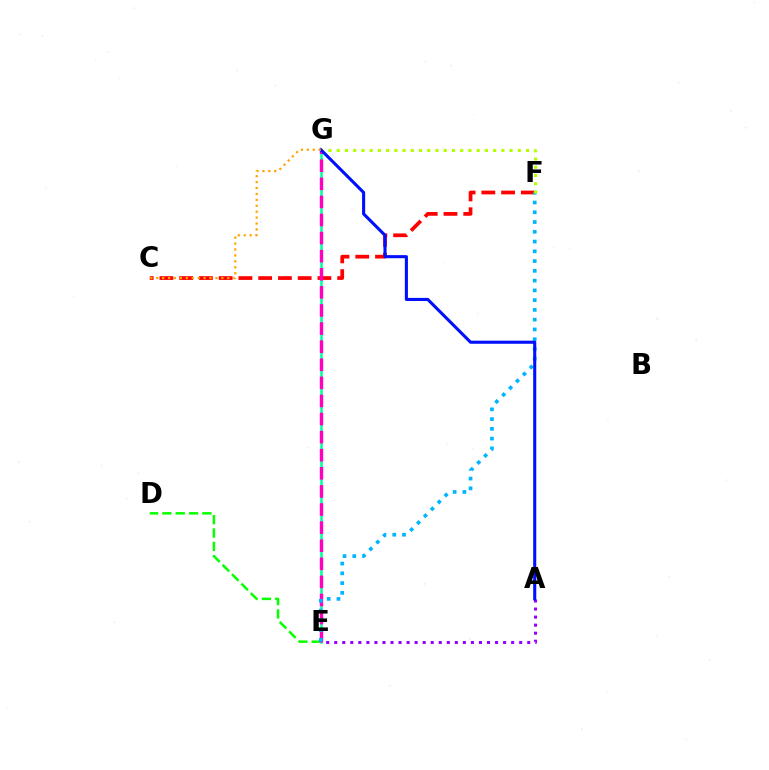{('C', 'F'): [{'color': '#ff0000', 'line_style': 'dashed', 'thickness': 2.68}], ('D', 'E'): [{'color': '#08ff00', 'line_style': 'dashed', 'thickness': 1.81}], ('E', 'G'): [{'color': '#00ff9d', 'line_style': 'solid', 'thickness': 1.81}, {'color': '#ff00bd', 'line_style': 'dashed', 'thickness': 2.46}], ('A', 'E'): [{'color': '#9b00ff', 'line_style': 'dotted', 'thickness': 2.19}], ('E', 'F'): [{'color': '#00b5ff', 'line_style': 'dotted', 'thickness': 2.65}], ('F', 'G'): [{'color': '#b3ff00', 'line_style': 'dotted', 'thickness': 2.24}], ('A', 'G'): [{'color': '#0010ff', 'line_style': 'solid', 'thickness': 2.22}], ('C', 'G'): [{'color': '#ffa500', 'line_style': 'dotted', 'thickness': 1.61}]}